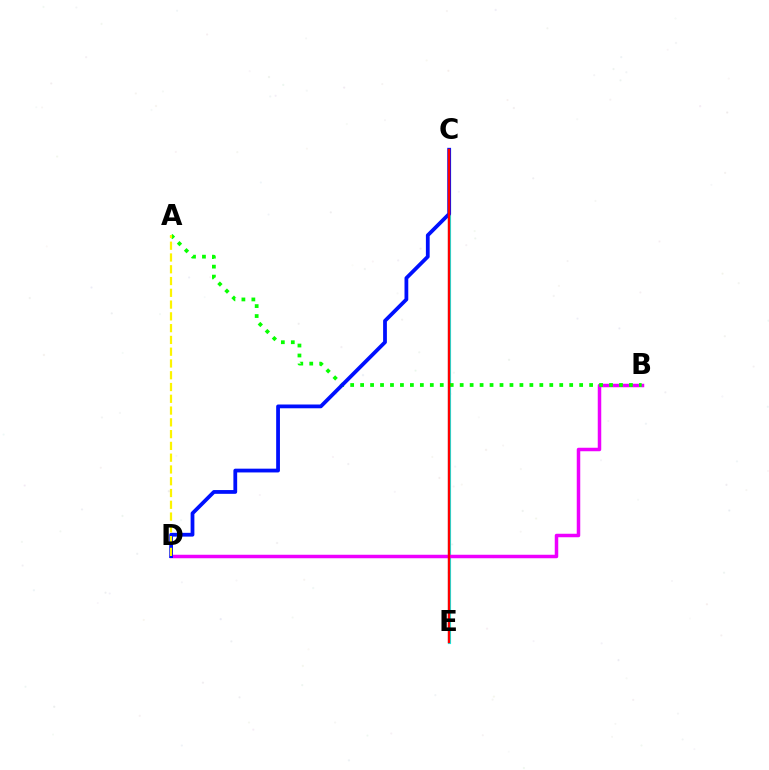{('C', 'E'): [{'color': '#00fff6', 'line_style': 'solid', 'thickness': 2.27}, {'color': '#ff0000', 'line_style': 'solid', 'thickness': 1.74}], ('B', 'D'): [{'color': '#ee00ff', 'line_style': 'solid', 'thickness': 2.52}], ('A', 'B'): [{'color': '#08ff00', 'line_style': 'dotted', 'thickness': 2.71}], ('C', 'D'): [{'color': '#0010ff', 'line_style': 'solid', 'thickness': 2.72}], ('A', 'D'): [{'color': '#fcf500', 'line_style': 'dashed', 'thickness': 1.6}]}